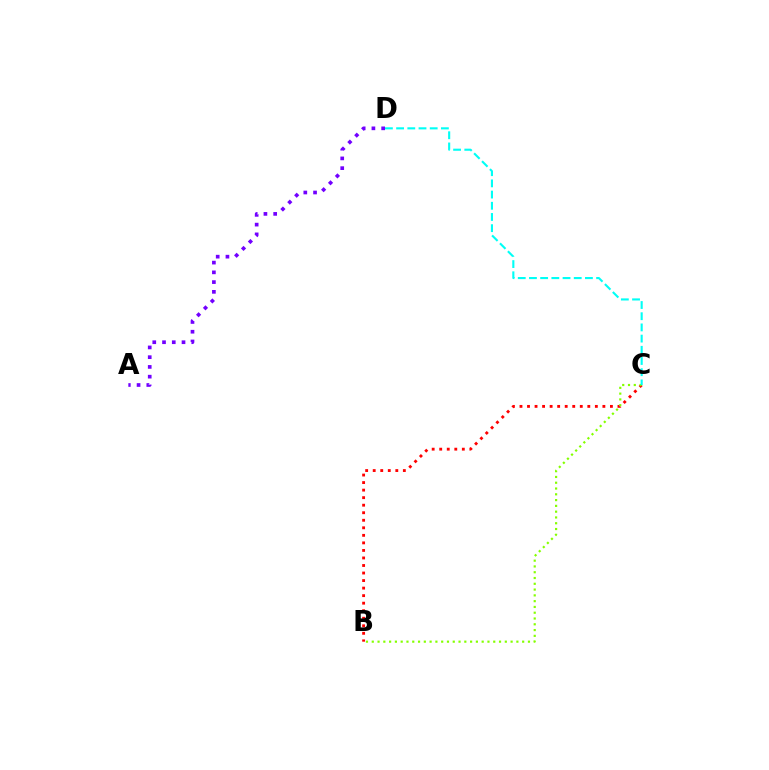{('B', 'C'): [{'color': '#ff0000', 'line_style': 'dotted', 'thickness': 2.05}, {'color': '#84ff00', 'line_style': 'dotted', 'thickness': 1.57}], ('A', 'D'): [{'color': '#7200ff', 'line_style': 'dotted', 'thickness': 2.65}], ('C', 'D'): [{'color': '#00fff6', 'line_style': 'dashed', 'thickness': 1.52}]}